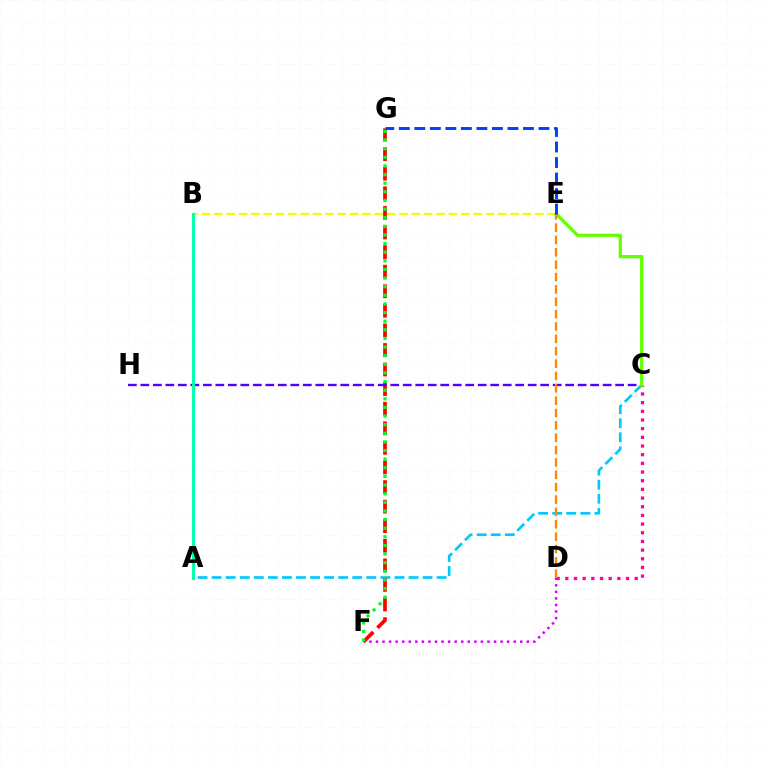{('B', 'E'): [{'color': '#eeff00', 'line_style': 'dashed', 'thickness': 1.68}], ('A', 'C'): [{'color': '#00c7ff', 'line_style': 'dashed', 'thickness': 1.91}], ('D', 'F'): [{'color': '#d600ff', 'line_style': 'dotted', 'thickness': 1.78}], ('F', 'G'): [{'color': '#ff0000', 'line_style': 'dashed', 'thickness': 2.66}, {'color': '#00ff27', 'line_style': 'dotted', 'thickness': 2.34}], ('C', 'D'): [{'color': '#ff00a0', 'line_style': 'dotted', 'thickness': 2.36}], ('C', 'H'): [{'color': '#4f00ff', 'line_style': 'dashed', 'thickness': 1.7}], ('C', 'E'): [{'color': '#66ff00', 'line_style': 'solid', 'thickness': 2.36}], ('D', 'E'): [{'color': '#ff8800', 'line_style': 'dashed', 'thickness': 1.68}], ('A', 'B'): [{'color': '#00ffaf', 'line_style': 'solid', 'thickness': 2.12}], ('E', 'G'): [{'color': '#003fff', 'line_style': 'dashed', 'thickness': 2.11}]}